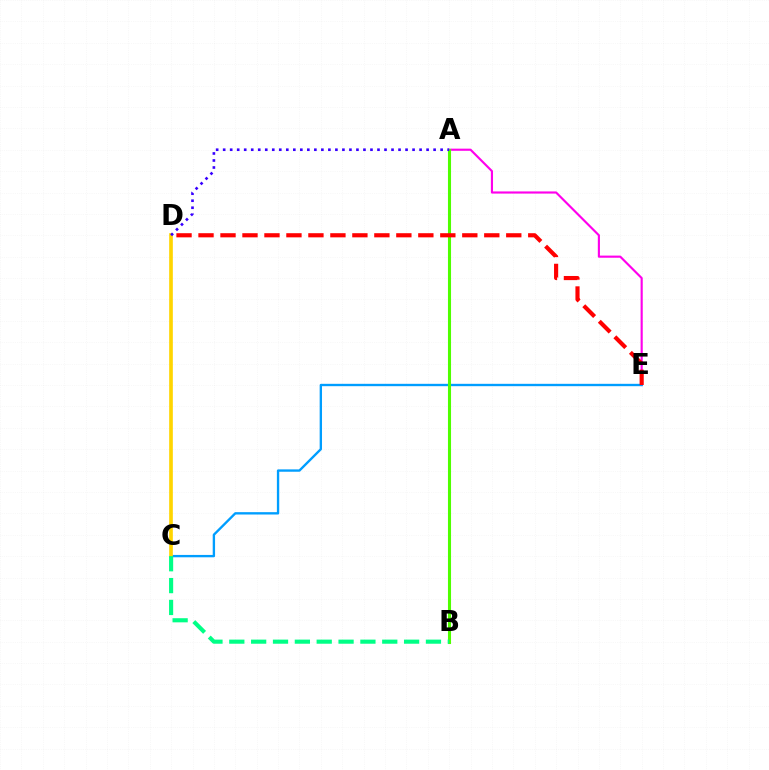{('A', 'E'): [{'color': '#ff00ed', 'line_style': 'solid', 'thickness': 1.54}], ('C', 'E'): [{'color': '#009eff', 'line_style': 'solid', 'thickness': 1.7}], ('A', 'B'): [{'color': '#4fff00', 'line_style': 'solid', 'thickness': 2.22}], ('C', 'D'): [{'color': '#ffd500', 'line_style': 'solid', 'thickness': 2.64}], ('B', 'C'): [{'color': '#00ff86', 'line_style': 'dashed', 'thickness': 2.97}], ('A', 'D'): [{'color': '#3700ff', 'line_style': 'dotted', 'thickness': 1.91}], ('D', 'E'): [{'color': '#ff0000', 'line_style': 'dashed', 'thickness': 2.99}]}